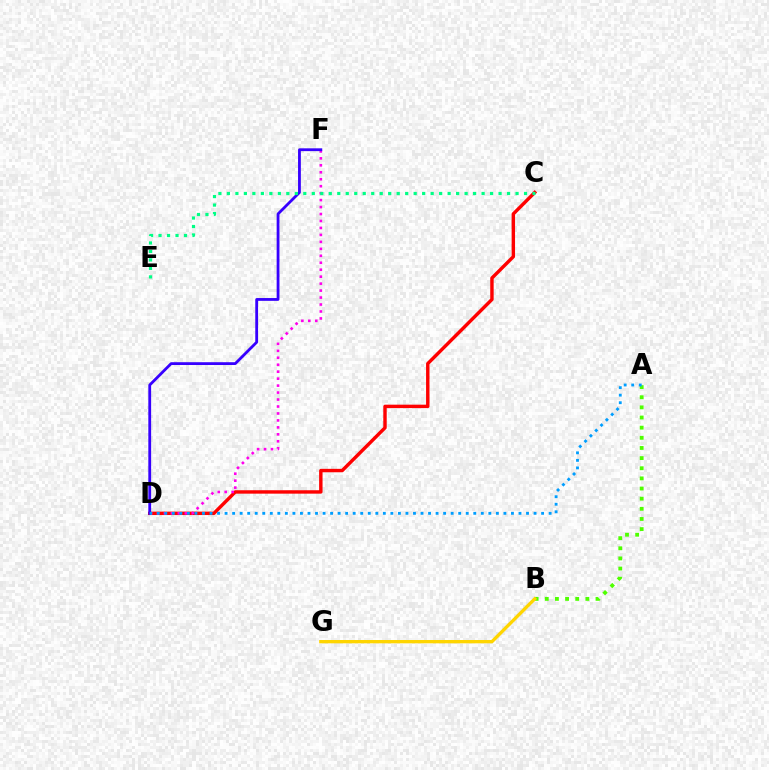{('C', 'D'): [{'color': '#ff0000', 'line_style': 'solid', 'thickness': 2.46}], ('D', 'F'): [{'color': '#ff00ed', 'line_style': 'dotted', 'thickness': 1.89}, {'color': '#3700ff', 'line_style': 'solid', 'thickness': 2.02}], ('A', 'B'): [{'color': '#4fff00', 'line_style': 'dotted', 'thickness': 2.76}], ('C', 'E'): [{'color': '#00ff86', 'line_style': 'dotted', 'thickness': 2.31}], ('B', 'G'): [{'color': '#ffd500', 'line_style': 'solid', 'thickness': 2.39}], ('A', 'D'): [{'color': '#009eff', 'line_style': 'dotted', 'thickness': 2.05}]}